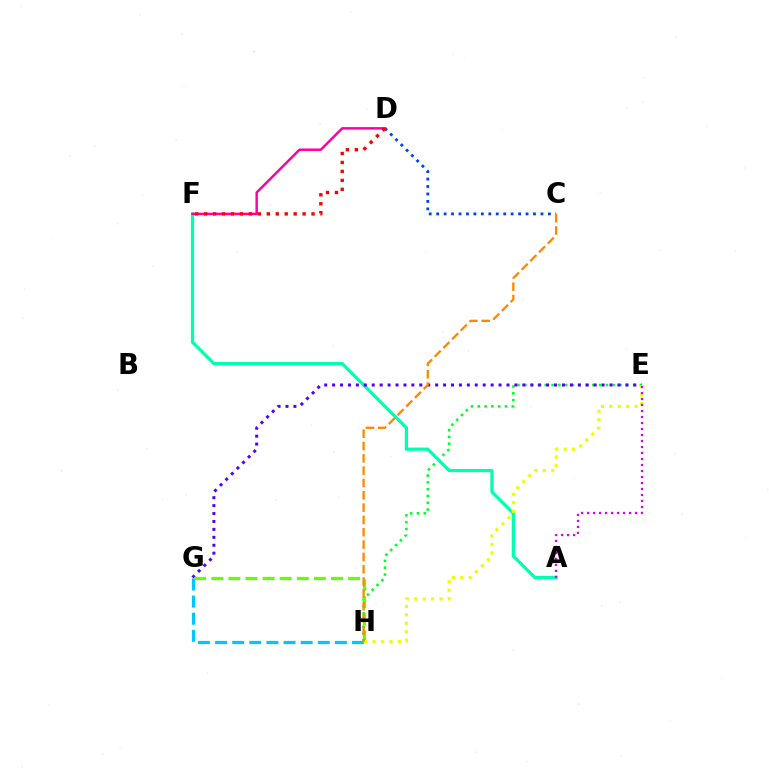{('E', 'H'): [{'color': '#00ff27', 'line_style': 'dotted', 'thickness': 1.85}, {'color': '#eeff00', 'line_style': 'dotted', 'thickness': 2.29}], ('A', 'F'): [{'color': '#00ffaf', 'line_style': 'solid', 'thickness': 2.32}], ('E', 'G'): [{'color': '#4f00ff', 'line_style': 'dotted', 'thickness': 2.15}], ('C', 'D'): [{'color': '#003fff', 'line_style': 'dotted', 'thickness': 2.02}], ('G', 'H'): [{'color': '#00c7ff', 'line_style': 'dashed', 'thickness': 2.33}, {'color': '#66ff00', 'line_style': 'dashed', 'thickness': 2.32}], ('D', 'F'): [{'color': '#ff00a0', 'line_style': 'solid', 'thickness': 1.77}, {'color': '#ff0000', 'line_style': 'dotted', 'thickness': 2.43}], ('A', 'E'): [{'color': '#d600ff', 'line_style': 'dotted', 'thickness': 1.63}], ('C', 'H'): [{'color': '#ff8800', 'line_style': 'dashed', 'thickness': 1.67}]}